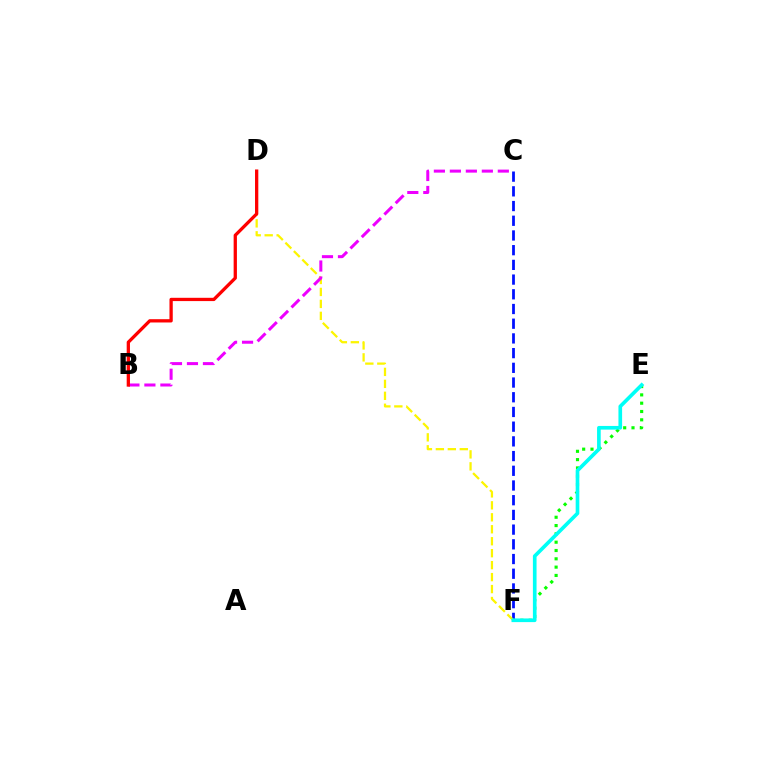{('E', 'F'): [{'color': '#08ff00', 'line_style': 'dotted', 'thickness': 2.26}, {'color': '#00fff6', 'line_style': 'solid', 'thickness': 2.64}], ('C', 'F'): [{'color': '#0010ff', 'line_style': 'dashed', 'thickness': 2.0}], ('D', 'F'): [{'color': '#fcf500', 'line_style': 'dashed', 'thickness': 1.63}], ('B', 'C'): [{'color': '#ee00ff', 'line_style': 'dashed', 'thickness': 2.17}], ('B', 'D'): [{'color': '#ff0000', 'line_style': 'solid', 'thickness': 2.36}]}